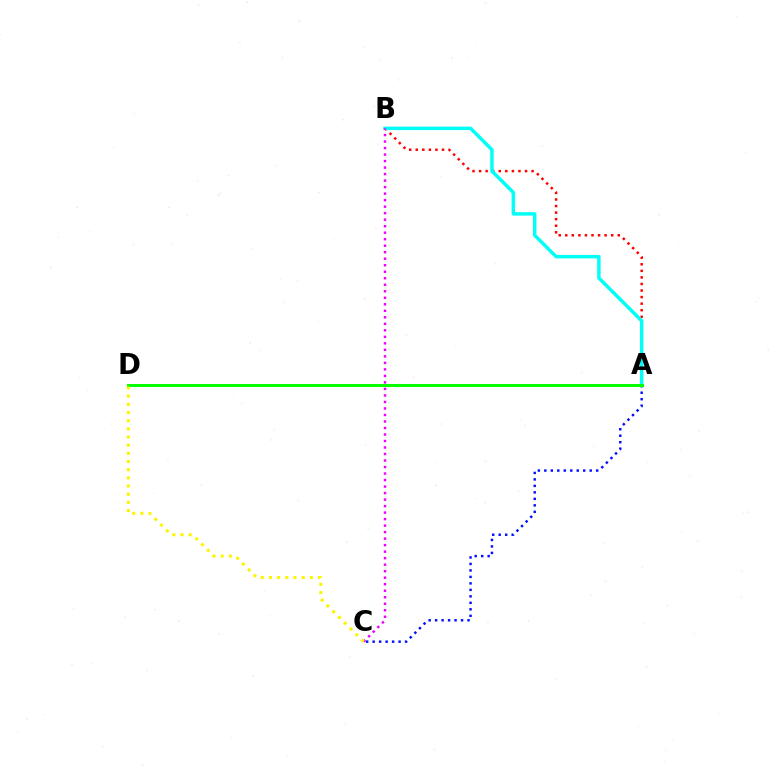{('A', 'B'): [{'color': '#ff0000', 'line_style': 'dotted', 'thickness': 1.78}, {'color': '#00fff6', 'line_style': 'solid', 'thickness': 2.49}], ('A', 'C'): [{'color': '#0010ff', 'line_style': 'dotted', 'thickness': 1.76}], ('B', 'C'): [{'color': '#ee00ff', 'line_style': 'dotted', 'thickness': 1.77}], ('A', 'D'): [{'color': '#08ff00', 'line_style': 'solid', 'thickness': 2.2}], ('C', 'D'): [{'color': '#fcf500', 'line_style': 'dotted', 'thickness': 2.22}]}